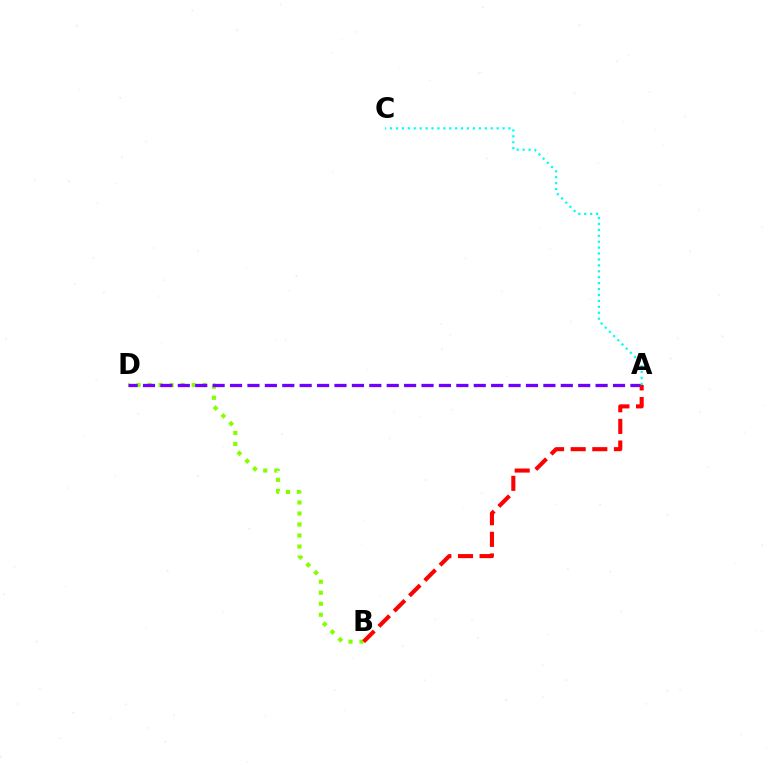{('B', 'D'): [{'color': '#84ff00', 'line_style': 'dotted', 'thickness': 2.99}], ('A', 'D'): [{'color': '#7200ff', 'line_style': 'dashed', 'thickness': 2.36}], ('A', 'C'): [{'color': '#00fff6', 'line_style': 'dotted', 'thickness': 1.61}], ('A', 'B'): [{'color': '#ff0000', 'line_style': 'dashed', 'thickness': 2.94}]}